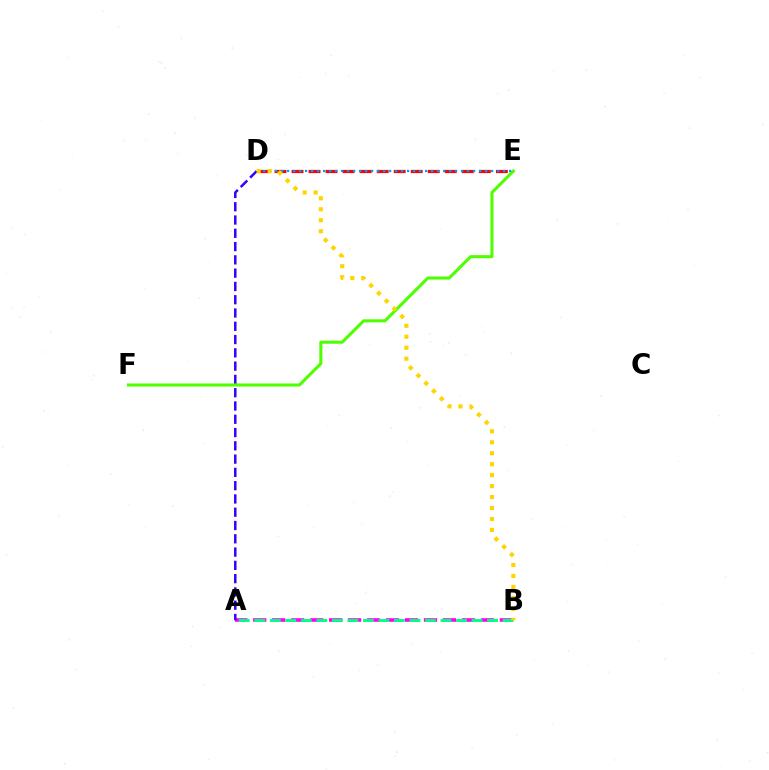{('D', 'E'): [{'color': '#ff0000', 'line_style': 'dashed', 'thickness': 2.31}, {'color': '#009eff', 'line_style': 'dotted', 'thickness': 1.63}], ('A', 'B'): [{'color': '#ff00ed', 'line_style': 'dashed', 'thickness': 2.58}, {'color': '#00ff86', 'line_style': 'dashed', 'thickness': 2.11}], ('A', 'D'): [{'color': '#3700ff', 'line_style': 'dashed', 'thickness': 1.8}], ('E', 'F'): [{'color': '#4fff00', 'line_style': 'solid', 'thickness': 2.21}], ('B', 'D'): [{'color': '#ffd500', 'line_style': 'dotted', 'thickness': 2.98}]}